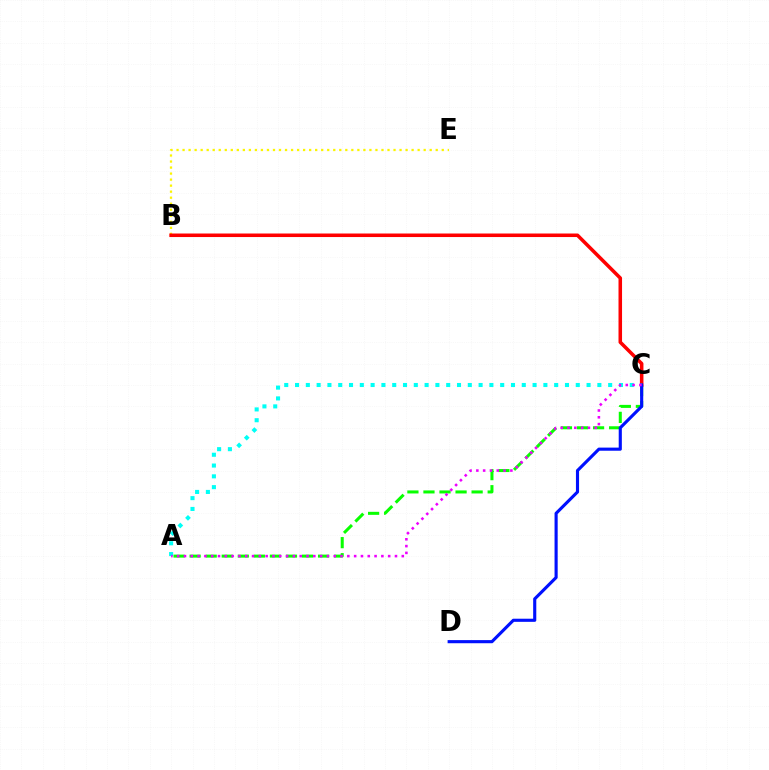{('A', 'C'): [{'color': '#08ff00', 'line_style': 'dashed', 'thickness': 2.18}, {'color': '#00fff6', 'line_style': 'dotted', 'thickness': 2.93}, {'color': '#ee00ff', 'line_style': 'dotted', 'thickness': 1.85}], ('B', 'E'): [{'color': '#fcf500', 'line_style': 'dotted', 'thickness': 1.64}], ('B', 'C'): [{'color': '#ff0000', 'line_style': 'solid', 'thickness': 2.55}], ('C', 'D'): [{'color': '#0010ff', 'line_style': 'solid', 'thickness': 2.25}]}